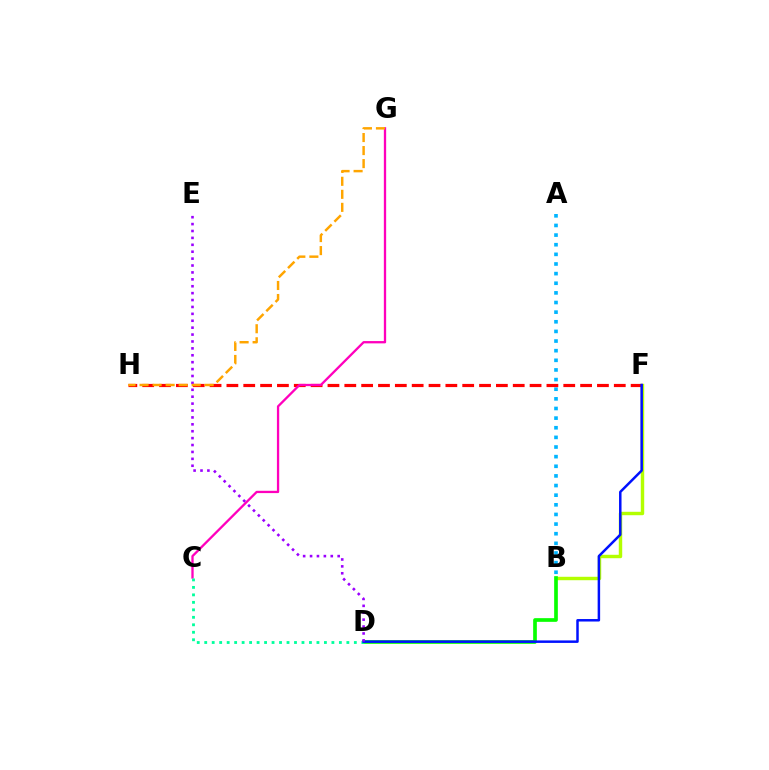{('B', 'F'): [{'color': '#b3ff00', 'line_style': 'solid', 'thickness': 2.47}], ('B', 'D'): [{'color': '#08ff00', 'line_style': 'solid', 'thickness': 2.65}], ('A', 'B'): [{'color': '#00b5ff', 'line_style': 'dotted', 'thickness': 2.62}], ('F', 'H'): [{'color': '#ff0000', 'line_style': 'dashed', 'thickness': 2.29}], ('C', 'G'): [{'color': '#ff00bd', 'line_style': 'solid', 'thickness': 1.66}], ('C', 'D'): [{'color': '#00ff9d', 'line_style': 'dotted', 'thickness': 2.03}], ('D', 'F'): [{'color': '#0010ff', 'line_style': 'solid', 'thickness': 1.79}], ('D', 'E'): [{'color': '#9b00ff', 'line_style': 'dotted', 'thickness': 1.88}], ('G', 'H'): [{'color': '#ffa500', 'line_style': 'dashed', 'thickness': 1.77}]}